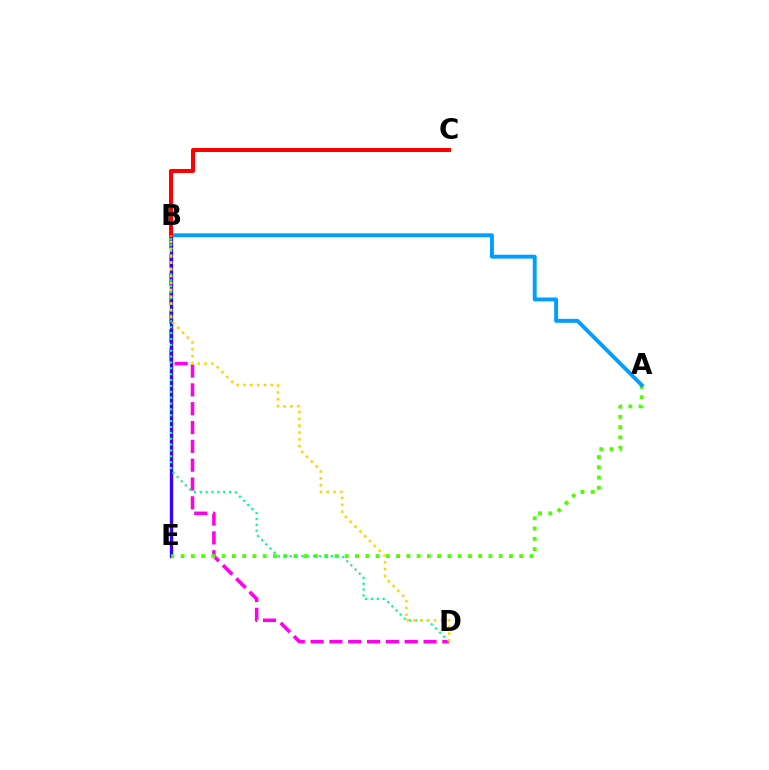{('B', 'D'): [{'color': '#ff00ed', 'line_style': 'dashed', 'thickness': 2.56}, {'color': '#00ff86', 'line_style': 'dotted', 'thickness': 1.59}, {'color': '#ffd500', 'line_style': 'dotted', 'thickness': 1.86}], ('B', 'E'): [{'color': '#3700ff', 'line_style': 'solid', 'thickness': 2.39}], ('A', 'E'): [{'color': '#4fff00', 'line_style': 'dotted', 'thickness': 2.79}], ('A', 'B'): [{'color': '#009eff', 'line_style': 'solid', 'thickness': 2.81}], ('B', 'C'): [{'color': '#ff0000', 'line_style': 'solid', 'thickness': 2.9}]}